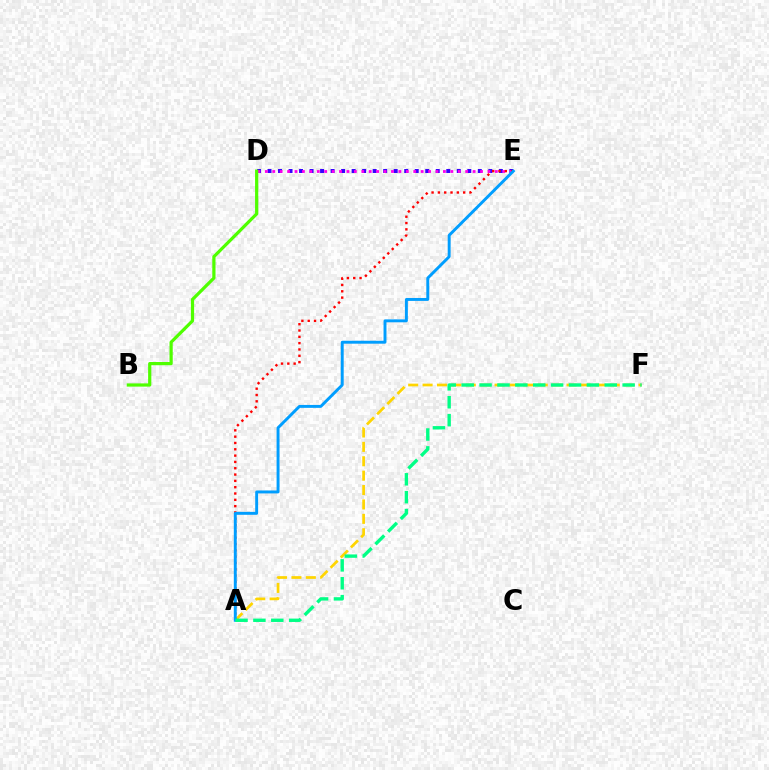{('D', 'E'): [{'color': '#3700ff', 'line_style': 'dotted', 'thickness': 2.86}, {'color': '#ff00ed', 'line_style': 'dotted', 'thickness': 2.02}], ('A', 'F'): [{'color': '#ffd500', 'line_style': 'dashed', 'thickness': 1.96}, {'color': '#00ff86', 'line_style': 'dashed', 'thickness': 2.43}], ('A', 'E'): [{'color': '#ff0000', 'line_style': 'dotted', 'thickness': 1.72}, {'color': '#009eff', 'line_style': 'solid', 'thickness': 2.11}], ('B', 'D'): [{'color': '#4fff00', 'line_style': 'solid', 'thickness': 2.31}]}